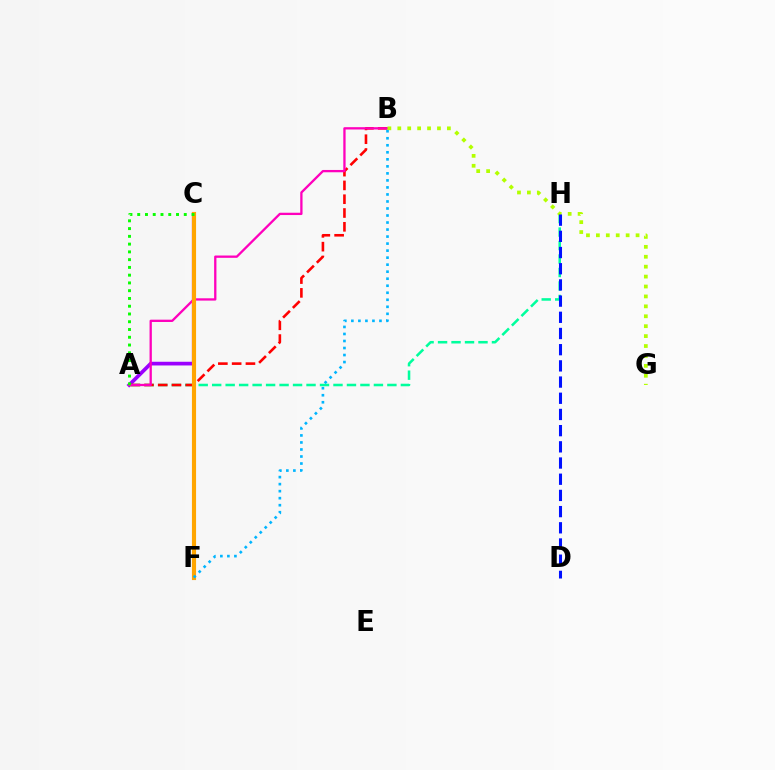{('A', 'C'): [{'color': '#9b00ff', 'line_style': 'solid', 'thickness': 2.66}, {'color': '#08ff00', 'line_style': 'dotted', 'thickness': 2.11}], ('A', 'H'): [{'color': '#00ff9d', 'line_style': 'dashed', 'thickness': 1.83}], ('A', 'B'): [{'color': '#ff0000', 'line_style': 'dashed', 'thickness': 1.87}, {'color': '#ff00bd', 'line_style': 'solid', 'thickness': 1.66}], ('C', 'F'): [{'color': '#ffa500', 'line_style': 'solid', 'thickness': 2.98}], ('B', 'G'): [{'color': '#b3ff00', 'line_style': 'dotted', 'thickness': 2.7}], ('D', 'H'): [{'color': '#0010ff', 'line_style': 'dashed', 'thickness': 2.2}], ('B', 'F'): [{'color': '#00b5ff', 'line_style': 'dotted', 'thickness': 1.91}]}